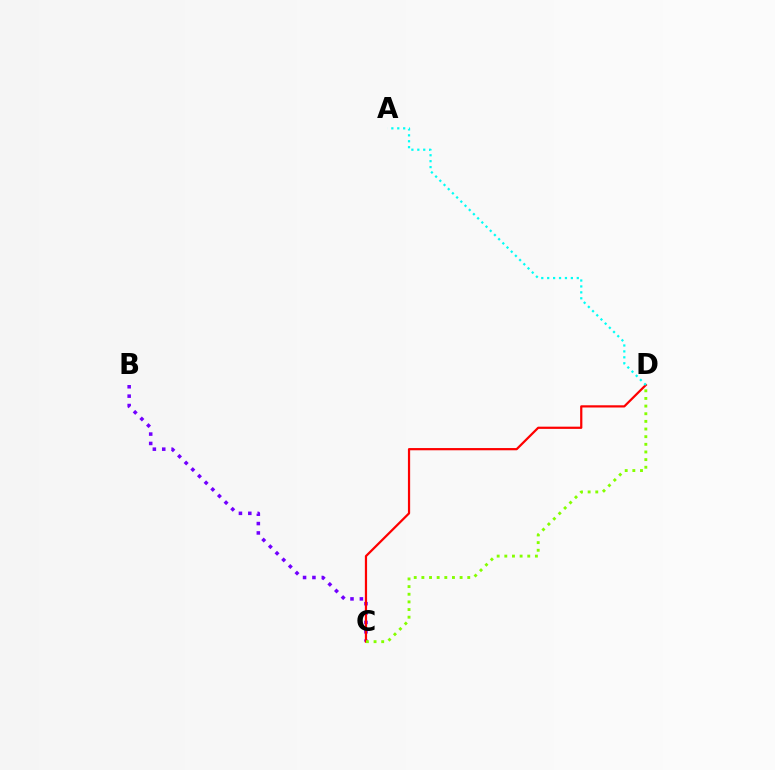{('B', 'C'): [{'color': '#7200ff', 'line_style': 'dotted', 'thickness': 2.55}], ('C', 'D'): [{'color': '#ff0000', 'line_style': 'solid', 'thickness': 1.6}, {'color': '#84ff00', 'line_style': 'dotted', 'thickness': 2.08}], ('A', 'D'): [{'color': '#00fff6', 'line_style': 'dotted', 'thickness': 1.61}]}